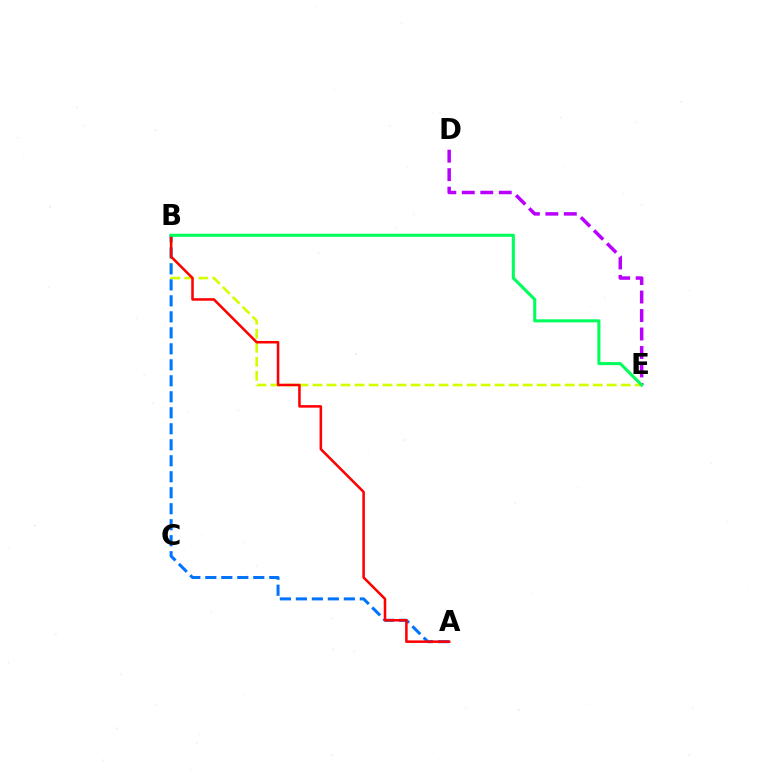{('B', 'E'): [{'color': '#d1ff00', 'line_style': 'dashed', 'thickness': 1.9}, {'color': '#00ff5c', 'line_style': 'solid', 'thickness': 2.21}], ('A', 'B'): [{'color': '#0074ff', 'line_style': 'dashed', 'thickness': 2.17}, {'color': '#ff0000', 'line_style': 'solid', 'thickness': 1.83}], ('D', 'E'): [{'color': '#b900ff', 'line_style': 'dashed', 'thickness': 2.51}]}